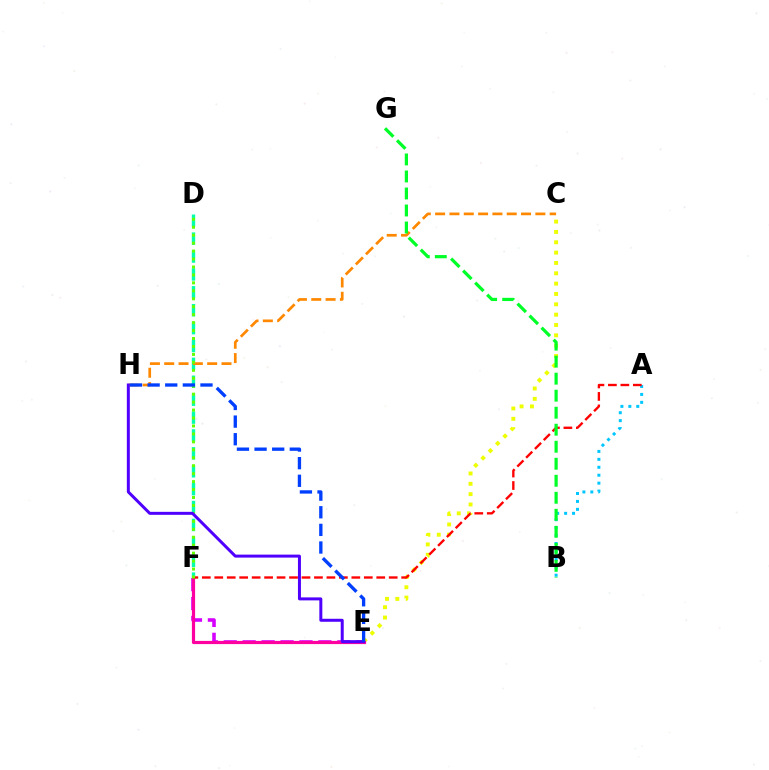{('E', 'F'): [{'color': '#d600ff', 'line_style': 'dashed', 'thickness': 2.57}, {'color': '#ff00a0', 'line_style': 'solid', 'thickness': 2.3}], ('C', 'E'): [{'color': '#eeff00', 'line_style': 'dotted', 'thickness': 2.81}], ('D', 'F'): [{'color': '#00ffaf', 'line_style': 'dashed', 'thickness': 2.43}, {'color': '#66ff00', 'line_style': 'dotted', 'thickness': 2.16}], ('C', 'H'): [{'color': '#ff8800', 'line_style': 'dashed', 'thickness': 1.95}], ('A', 'B'): [{'color': '#00c7ff', 'line_style': 'dotted', 'thickness': 2.15}], ('A', 'F'): [{'color': '#ff0000', 'line_style': 'dashed', 'thickness': 1.69}], ('E', 'H'): [{'color': '#4f00ff', 'line_style': 'solid', 'thickness': 2.15}, {'color': '#003fff', 'line_style': 'dashed', 'thickness': 2.39}], ('B', 'G'): [{'color': '#00ff27', 'line_style': 'dashed', 'thickness': 2.31}]}